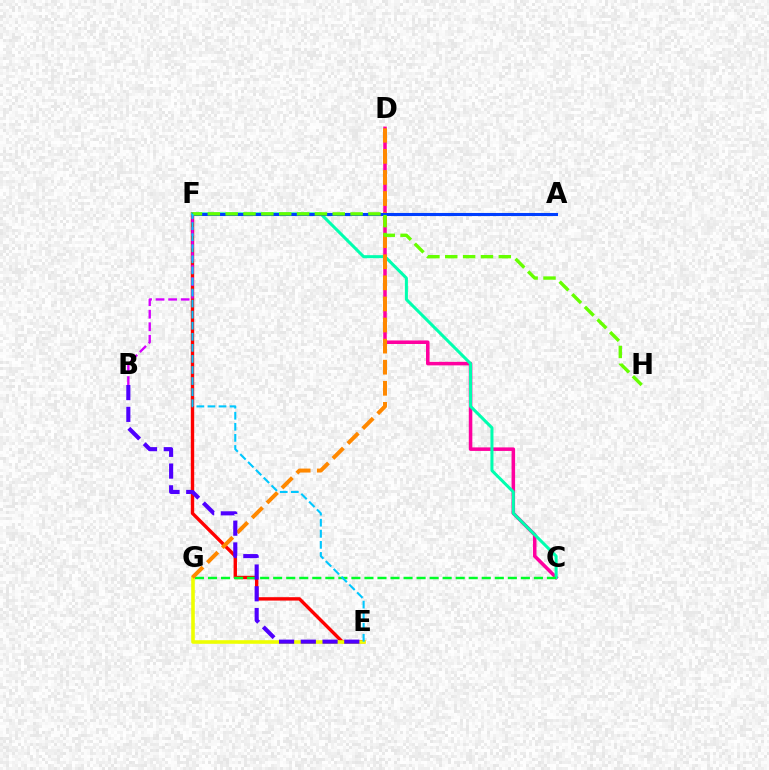{('C', 'D'): [{'color': '#ff00a0', 'line_style': 'solid', 'thickness': 2.54}], ('E', 'F'): [{'color': '#ff0000', 'line_style': 'solid', 'thickness': 2.44}, {'color': '#00c7ff', 'line_style': 'dashed', 'thickness': 1.5}], ('C', 'F'): [{'color': '#00ffaf', 'line_style': 'solid', 'thickness': 2.18}], ('C', 'G'): [{'color': '#00ff27', 'line_style': 'dashed', 'thickness': 1.77}], ('B', 'F'): [{'color': '#d600ff', 'line_style': 'dashed', 'thickness': 1.7}], ('E', 'G'): [{'color': '#eeff00', 'line_style': 'solid', 'thickness': 2.59}], ('D', 'G'): [{'color': '#ff8800', 'line_style': 'dashed', 'thickness': 2.86}], ('A', 'F'): [{'color': '#003fff', 'line_style': 'solid', 'thickness': 2.22}], ('F', 'H'): [{'color': '#66ff00', 'line_style': 'dashed', 'thickness': 2.42}], ('B', 'E'): [{'color': '#4f00ff', 'line_style': 'dashed', 'thickness': 2.95}]}